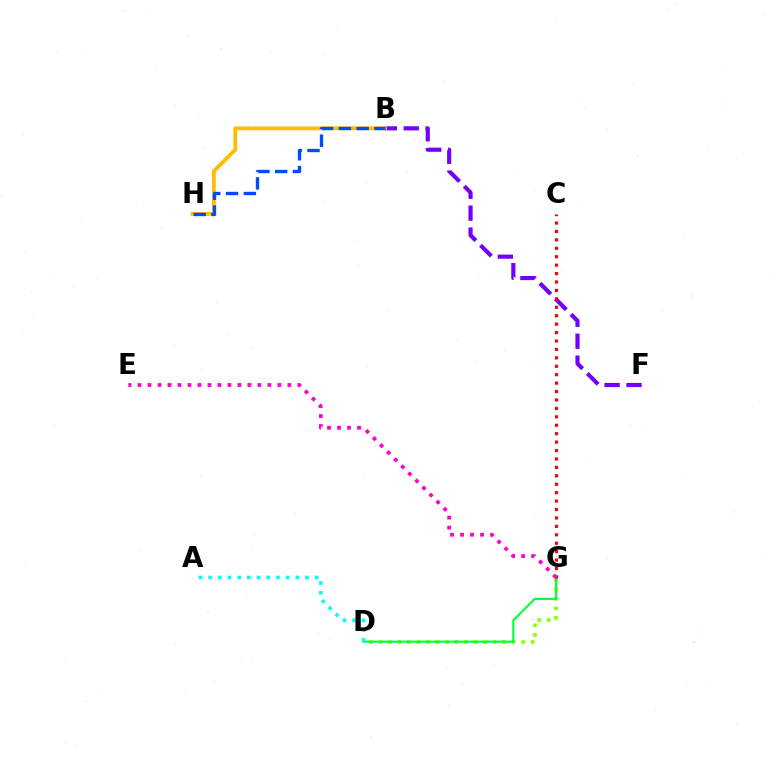{('B', 'F'): [{'color': '#7200ff', 'line_style': 'dashed', 'thickness': 2.98}], ('B', 'H'): [{'color': '#ffbd00', 'line_style': 'solid', 'thickness': 2.73}, {'color': '#004bff', 'line_style': 'dashed', 'thickness': 2.42}], ('D', 'G'): [{'color': '#84ff00', 'line_style': 'dotted', 'thickness': 2.58}, {'color': '#00ff39', 'line_style': 'solid', 'thickness': 1.51}], ('C', 'G'): [{'color': '#ff0000', 'line_style': 'dotted', 'thickness': 2.29}], ('A', 'D'): [{'color': '#00fff6', 'line_style': 'dotted', 'thickness': 2.63}], ('E', 'G'): [{'color': '#ff00cf', 'line_style': 'dotted', 'thickness': 2.71}]}